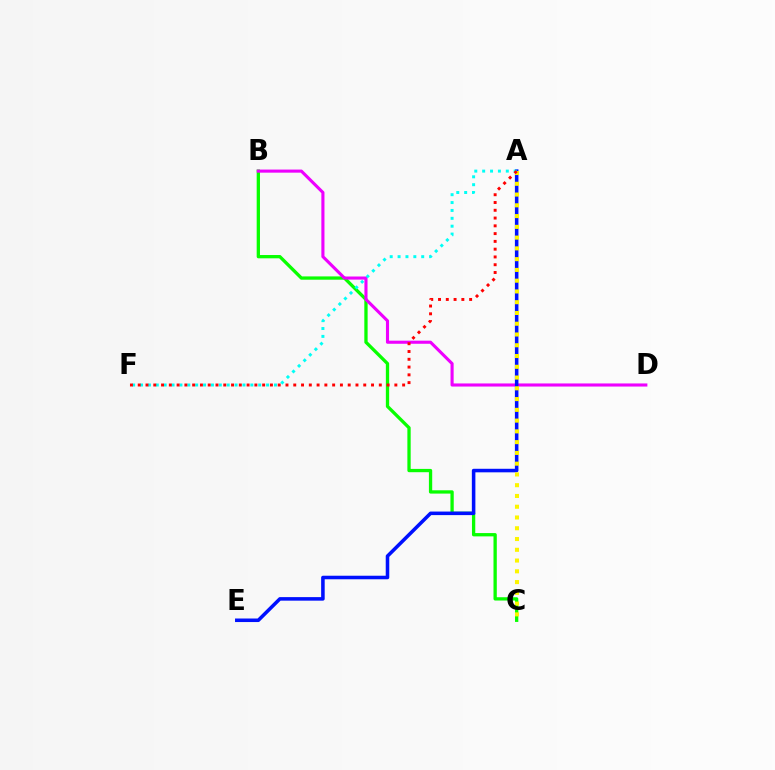{('B', 'C'): [{'color': '#08ff00', 'line_style': 'solid', 'thickness': 2.37}], ('B', 'D'): [{'color': '#ee00ff', 'line_style': 'solid', 'thickness': 2.23}], ('A', 'E'): [{'color': '#0010ff', 'line_style': 'solid', 'thickness': 2.55}], ('A', 'C'): [{'color': '#fcf500', 'line_style': 'dotted', 'thickness': 2.92}], ('A', 'F'): [{'color': '#00fff6', 'line_style': 'dotted', 'thickness': 2.14}, {'color': '#ff0000', 'line_style': 'dotted', 'thickness': 2.11}]}